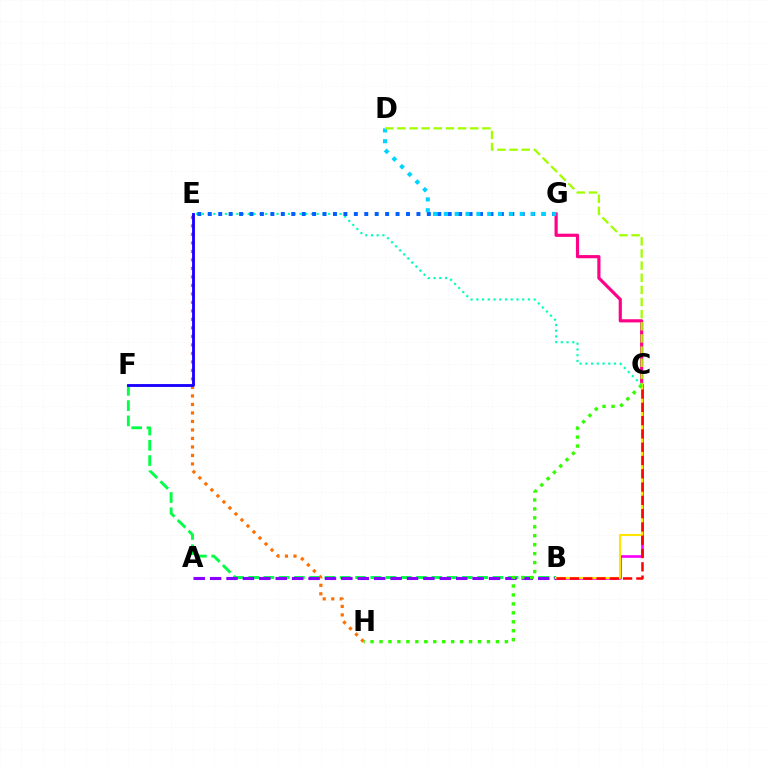{('E', 'H'): [{'color': '#ff7000', 'line_style': 'dotted', 'thickness': 2.31}], ('B', 'F'): [{'color': '#00ff45', 'line_style': 'dashed', 'thickness': 2.07}], ('C', 'G'): [{'color': '#ff0088', 'line_style': 'solid', 'thickness': 2.28}], ('C', 'E'): [{'color': '#00ffbb', 'line_style': 'dotted', 'thickness': 1.56}], ('E', 'G'): [{'color': '#005dff', 'line_style': 'dotted', 'thickness': 2.83}], ('E', 'F'): [{'color': '#1900ff', 'line_style': 'solid', 'thickness': 2.05}], ('B', 'C'): [{'color': '#fa00f9', 'line_style': 'solid', 'thickness': 1.91}, {'color': '#ffe600', 'line_style': 'solid', 'thickness': 1.52}, {'color': '#ff0000', 'line_style': 'dashed', 'thickness': 1.81}], ('A', 'B'): [{'color': '#8a00ff', 'line_style': 'dashed', 'thickness': 2.23}], ('D', 'G'): [{'color': '#00d3ff', 'line_style': 'dotted', 'thickness': 2.95}], ('C', 'D'): [{'color': '#a2ff00', 'line_style': 'dashed', 'thickness': 1.65}], ('C', 'H'): [{'color': '#31ff00', 'line_style': 'dotted', 'thickness': 2.43}]}